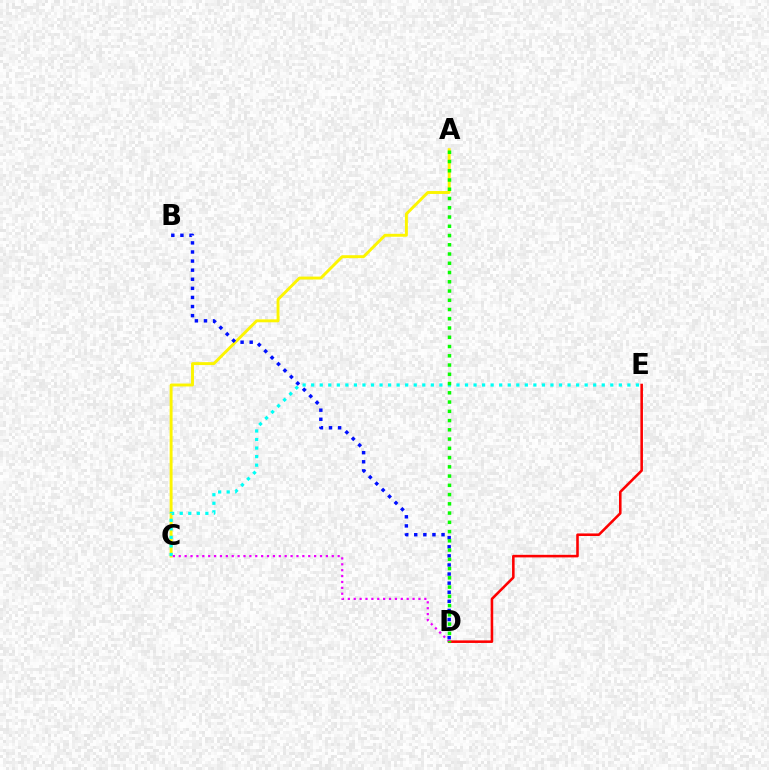{('A', 'C'): [{'color': '#fcf500', 'line_style': 'solid', 'thickness': 2.1}], ('D', 'E'): [{'color': '#ff0000', 'line_style': 'solid', 'thickness': 1.85}], ('C', 'E'): [{'color': '#00fff6', 'line_style': 'dotted', 'thickness': 2.32}], ('B', 'D'): [{'color': '#0010ff', 'line_style': 'dotted', 'thickness': 2.47}], ('C', 'D'): [{'color': '#ee00ff', 'line_style': 'dotted', 'thickness': 1.6}], ('A', 'D'): [{'color': '#08ff00', 'line_style': 'dotted', 'thickness': 2.51}]}